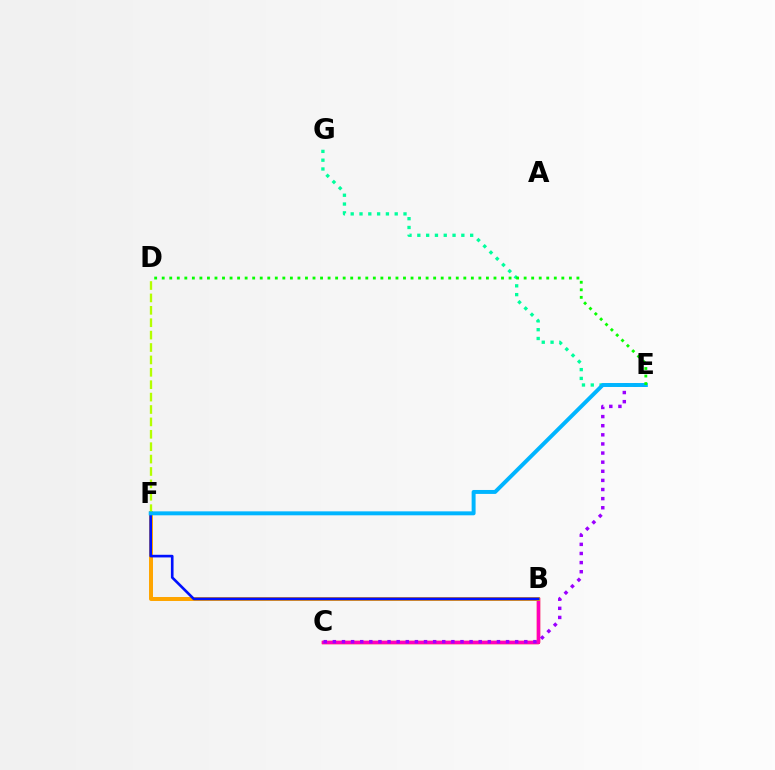{('E', 'G'): [{'color': '#00ff9d', 'line_style': 'dotted', 'thickness': 2.39}], ('B', 'C'): [{'color': '#ff0000', 'line_style': 'solid', 'thickness': 2.46}, {'color': '#ff00bd', 'line_style': 'solid', 'thickness': 2.35}], ('B', 'F'): [{'color': '#ffa500', 'line_style': 'solid', 'thickness': 2.87}, {'color': '#0010ff', 'line_style': 'solid', 'thickness': 1.9}], ('C', 'E'): [{'color': '#9b00ff', 'line_style': 'dotted', 'thickness': 2.48}], ('D', 'F'): [{'color': '#b3ff00', 'line_style': 'dashed', 'thickness': 1.68}], ('E', 'F'): [{'color': '#00b5ff', 'line_style': 'solid', 'thickness': 2.84}], ('D', 'E'): [{'color': '#08ff00', 'line_style': 'dotted', 'thickness': 2.05}]}